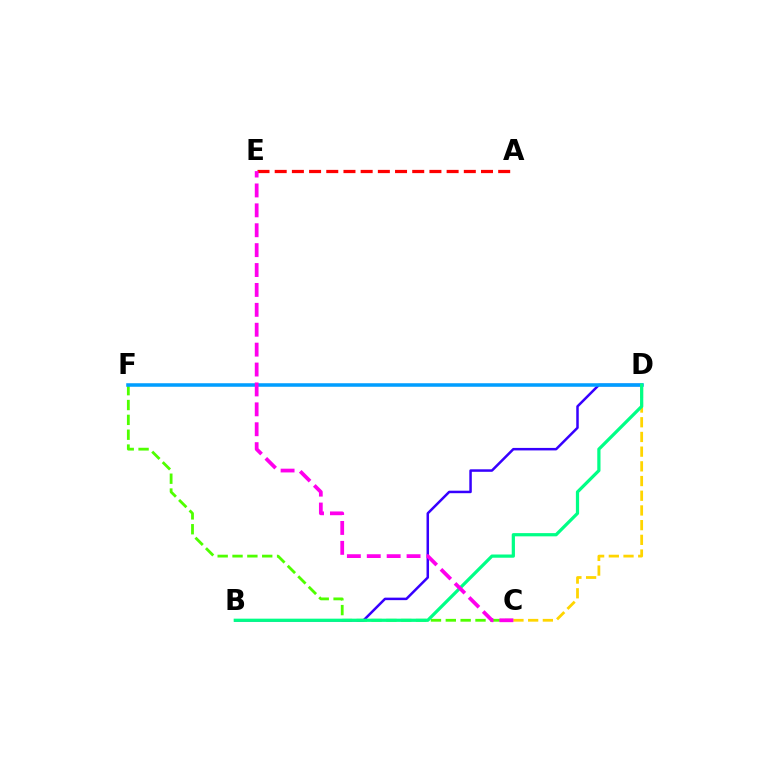{('C', 'F'): [{'color': '#4fff00', 'line_style': 'dashed', 'thickness': 2.02}], ('B', 'D'): [{'color': '#3700ff', 'line_style': 'solid', 'thickness': 1.8}, {'color': '#00ff86', 'line_style': 'solid', 'thickness': 2.32}], ('D', 'F'): [{'color': '#009eff', 'line_style': 'solid', 'thickness': 2.54}], ('A', 'E'): [{'color': '#ff0000', 'line_style': 'dashed', 'thickness': 2.34}], ('C', 'D'): [{'color': '#ffd500', 'line_style': 'dashed', 'thickness': 2.0}], ('C', 'E'): [{'color': '#ff00ed', 'line_style': 'dashed', 'thickness': 2.7}]}